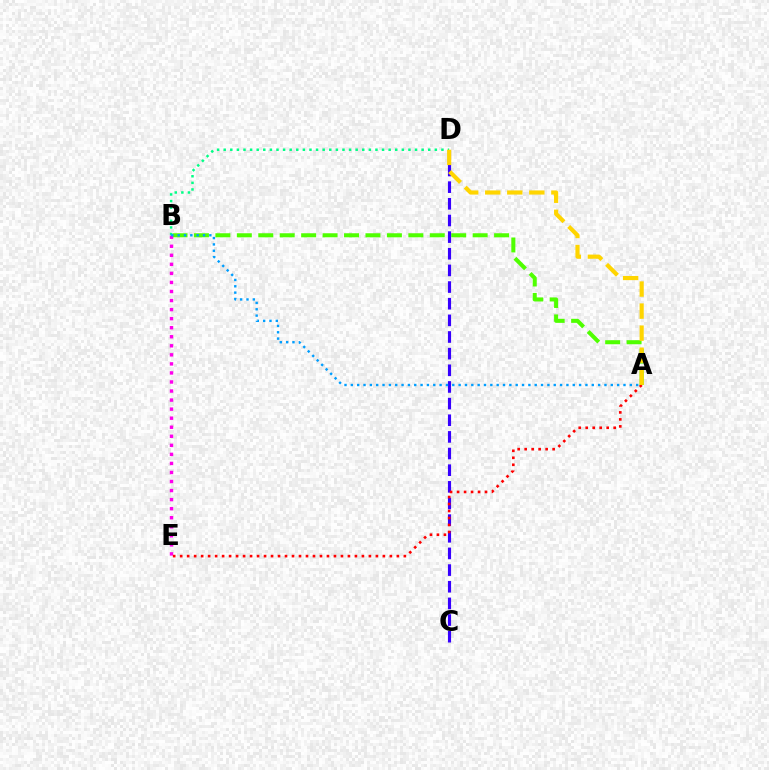{('A', 'B'): [{'color': '#4fff00', 'line_style': 'dashed', 'thickness': 2.91}, {'color': '#009eff', 'line_style': 'dotted', 'thickness': 1.72}], ('C', 'D'): [{'color': '#3700ff', 'line_style': 'dashed', 'thickness': 2.26}], ('B', 'E'): [{'color': '#ff00ed', 'line_style': 'dotted', 'thickness': 2.46}], ('A', 'E'): [{'color': '#ff0000', 'line_style': 'dotted', 'thickness': 1.9}], ('B', 'D'): [{'color': '#00ff86', 'line_style': 'dotted', 'thickness': 1.79}], ('A', 'D'): [{'color': '#ffd500', 'line_style': 'dashed', 'thickness': 2.99}]}